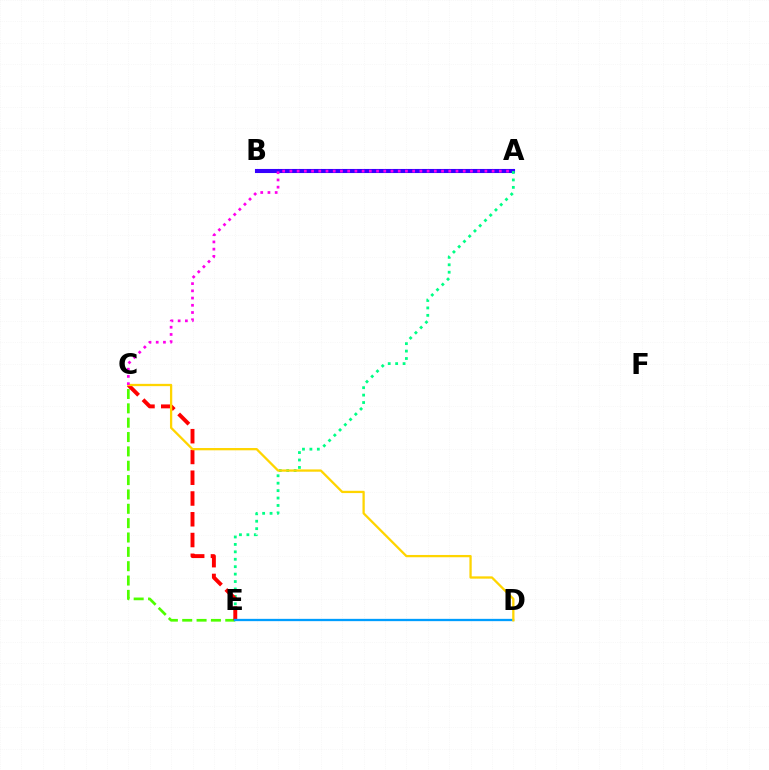{('A', 'B'): [{'color': '#3700ff', 'line_style': 'solid', 'thickness': 2.94}], ('A', 'E'): [{'color': '#00ff86', 'line_style': 'dotted', 'thickness': 2.02}], ('C', 'E'): [{'color': '#4fff00', 'line_style': 'dashed', 'thickness': 1.95}, {'color': '#ff0000', 'line_style': 'dashed', 'thickness': 2.82}], ('D', 'E'): [{'color': '#009eff', 'line_style': 'solid', 'thickness': 1.65}], ('C', 'D'): [{'color': '#ffd500', 'line_style': 'solid', 'thickness': 1.65}], ('A', 'C'): [{'color': '#ff00ed', 'line_style': 'dotted', 'thickness': 1.96}]}